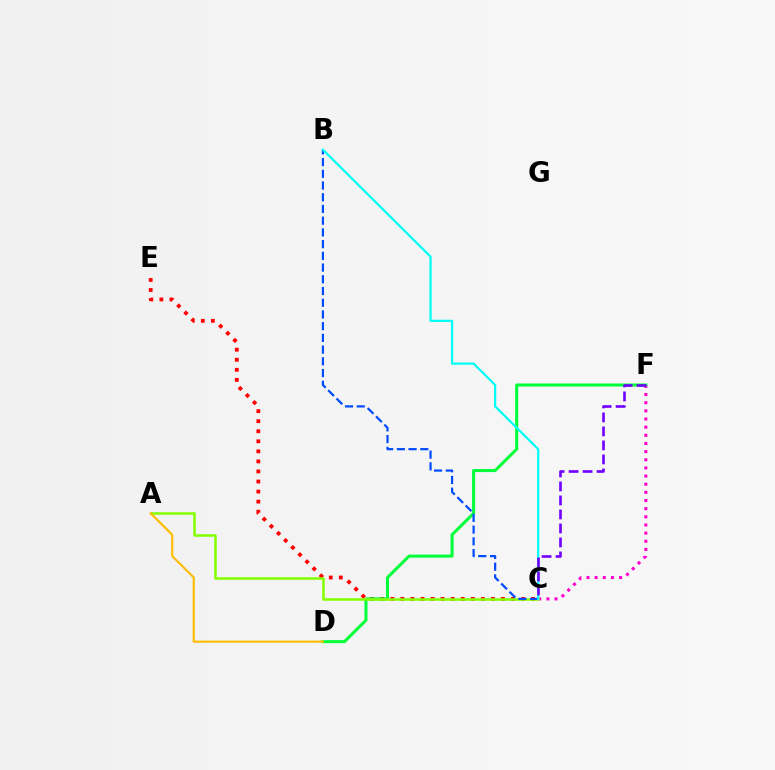{('C', 'F'): [{'color': '#ff00cf', 'line_style': 'dotted', 'thickness': 2.21}, {'color': '#7200ff', 'line_style': 'dashed', 'thickness': 1.9}], ('C', 'E'): [{'color': '#ff0000', 'line_style': 'dotted', 'thickness': 2.73}], ('D', 'F'): [{'color': '#00ff39', 'line_style': 'solid', 'thickness': 2.18}], ('A', 'C'): [{'color': '#84ff00', 'line_style': 'solid', 'thickness': 1.82}], ('B', 'C'): [{'color': '#004bff', 'line_style': 'dashed', 'thickness': 1.59}, {'color': '#00fff6', 'line_style': 'solid', 'thickness': 1.6}], ('A', 'D'): [{'color': '#ffbd00', 'line_style': 'solid', 'thickness': 1.54}]}